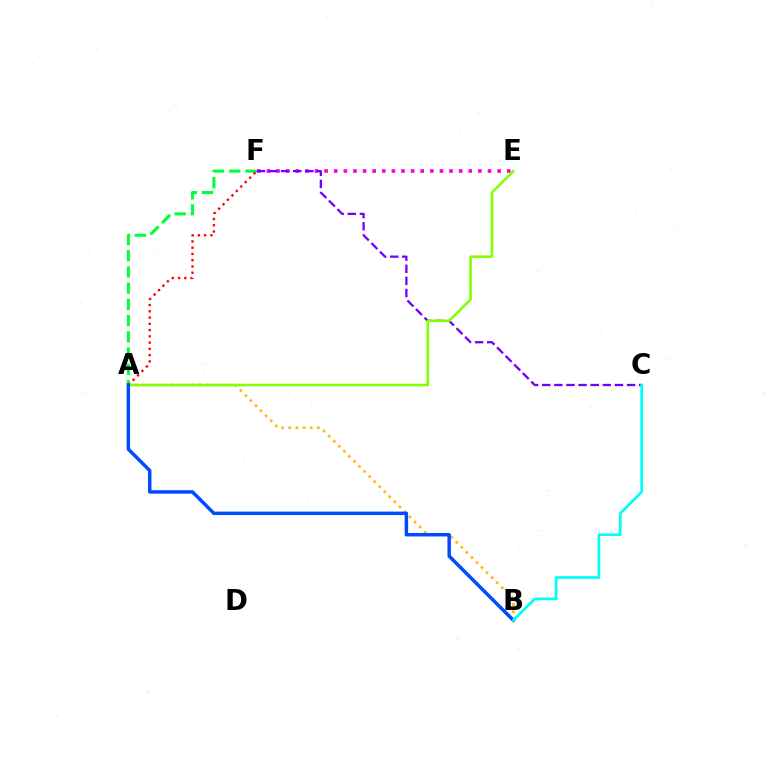{('E', 'F'): [{'color': '#ff00cf', 'line_style': 'dotted', 'thickness': 2.61}], ('A', 'B'): [{'color': '#ffbd00', 'line_style': 'dotted', 'thickness': 1.94}, {'color': '#004bff', 'line_style': 'solid', 'thickness': 2.5}], ('A', 'F'): [{'color': '#00ff39', 'line_style': 'dashed', 'thickness': 2.2}, {'color': '#ff0000', 'line_style': 'dotted', 'thickness': 1.7}], ('C', 'F'): [{'color': '#7200ff', 'line_style': 'dashed', 'thickness': 1.65}], ('A', 'E'): [{'color': '#84ff00', 'line_style': 'solid', 'thickness': 1.85}], ('B', 'C'): [{'color': '#00fff6', 'line_style': 'solid', 'thickness': 1.94}]}